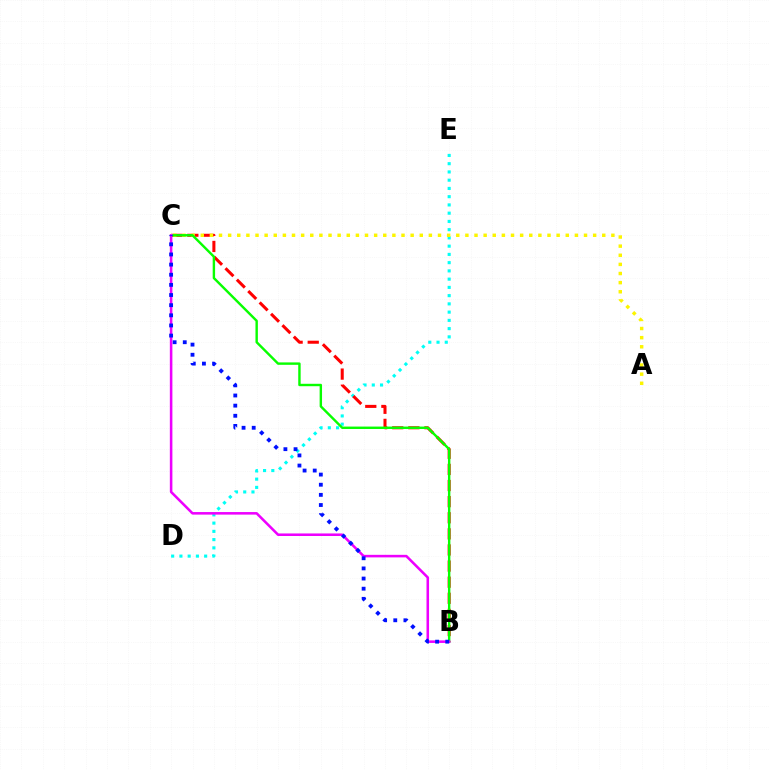{('D', 'E'): [{'color': '#00fff6', 'line_style': 'dotted', 'thickness': 2.24}], ('B', 'C'): [{'color': '#ff0000', 'line_style': 'dashed', 'thickness': 2.19}, {'color': '#08ff00', 'line_style': 'solid', 'thickness': 1.74}, {'color': '#ee00ff', 'line_style': 'solid', 'thickness': 1.84}, {'color': '#0010ff', 'line_style': 'dotted', 'thickness': 2.76}], ('A', 'C'): [{'color': '#fcf500', 'line_style': 'dotted', 'thickness': 2.48}]}